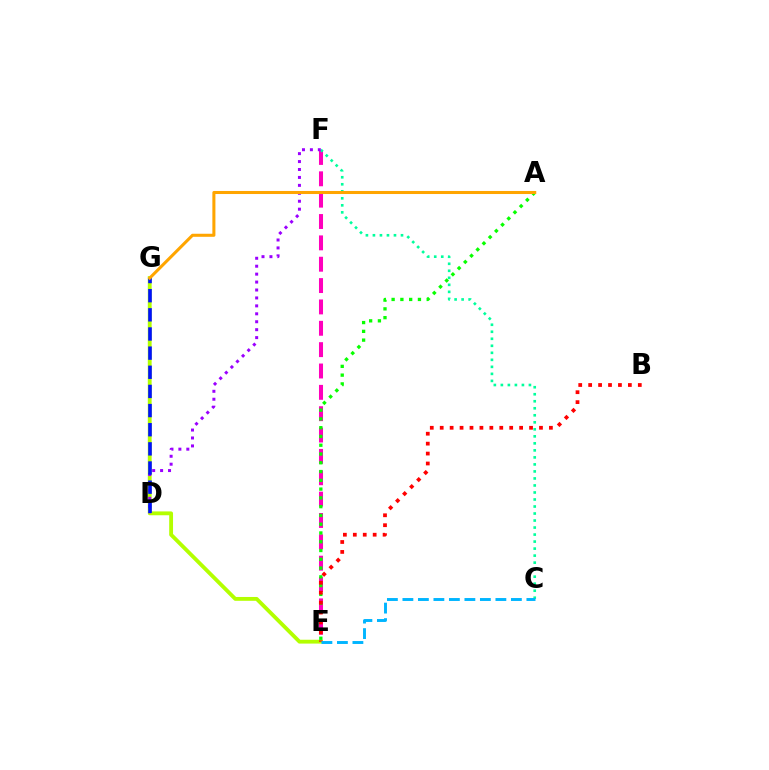{('E', 'F'): [{'color': '#ff00bd', 'line_style': 'dashed', 'thickness': 2.9}], ('E', 'G'): [{'color': '#b3ff00', 'line_style': 'solid', 'thickness': 2.76}], ('C', 'F'): [{'color': '#00ff9d', 'line_style': 'dotted', 'thickness': 1.91}], ('A', 'E'): [{'color': '#08ff00', 'line_style': 'dotted', 'thickness': 2.38}], ('B', 'E'): [{'color': '#ff0000', 'line_style': 'dotted', 'thickness': 2.7}], ('C', 'E'): [{'color': '#00b5ff', 'line_style': 'dashed', 'thickness': 2.11}], ('D', 'F'): [{'color': '#9b00ff', 'line_style': 'dotted', 'thickness': 2.16}], ('D', 'G'): [{'color': '#0010ff', 'line_style': 'dashed', 'thickness': 2.6}], ('A', 'G'): [{'color': '#ffa500', 'line_style': 'solid', 'thickness': 2.19}]}